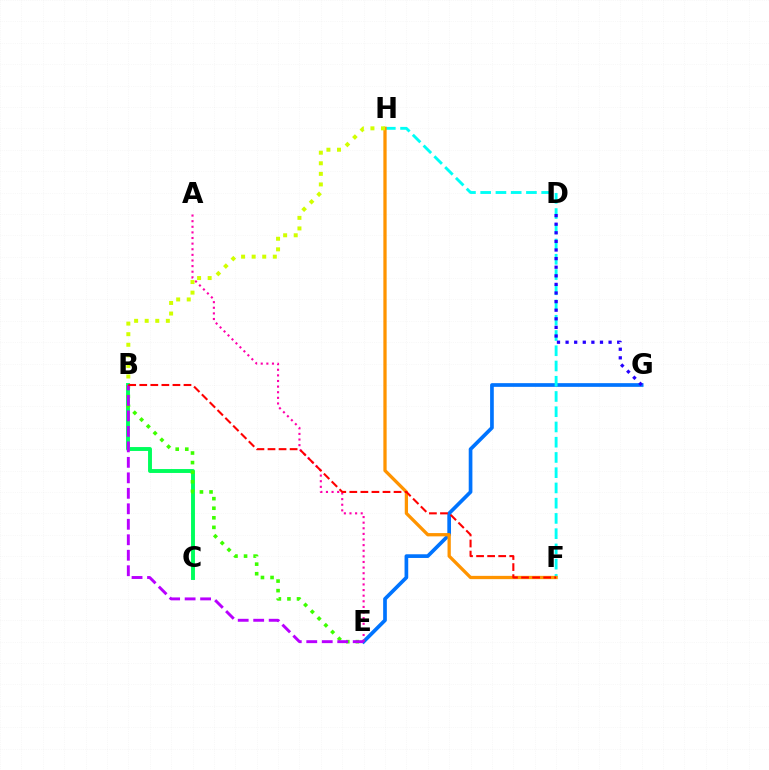{('E', 'G'): [{'color': '#0074ff', 'line_style': 'solid', 'thickness': 2.65}], ('A', 'E'): [{'color': '#ff00ac', 'line_style': 'dotted', 'thickness': 1.53}], ('F', 'H'): [{'color': '#00fff6', 'line_style': 'dashed', 'thickness': 2.07}, {'color': '#ff9400', 'line_style': 'solid', 'thickness': 2.36}], ('B', 'C'): [{'color': '#00ff5c', 'line_style': 'solid', 'thickness': 2.81}], ('D', 'G'): [{'color': '#2500ff', 'line_style': 'dotted', 'thickness': 2.34}], ('B', 'H'): [{'color': '#d1ff00', 'line_style': 'dotted', 'thickness': 2.87}], ('B', 'E'): [{'color': '#3dff00', 'line_style': 'dotted', 'thickness': 2.6}, {'color': '#b900ff', 'line_style': 'dashed', 'thickness': 2.1}], ('B', 'F'): [{'color': '#ff0000', 'line_style': 'dashed', 'thickness': 1.5}]}